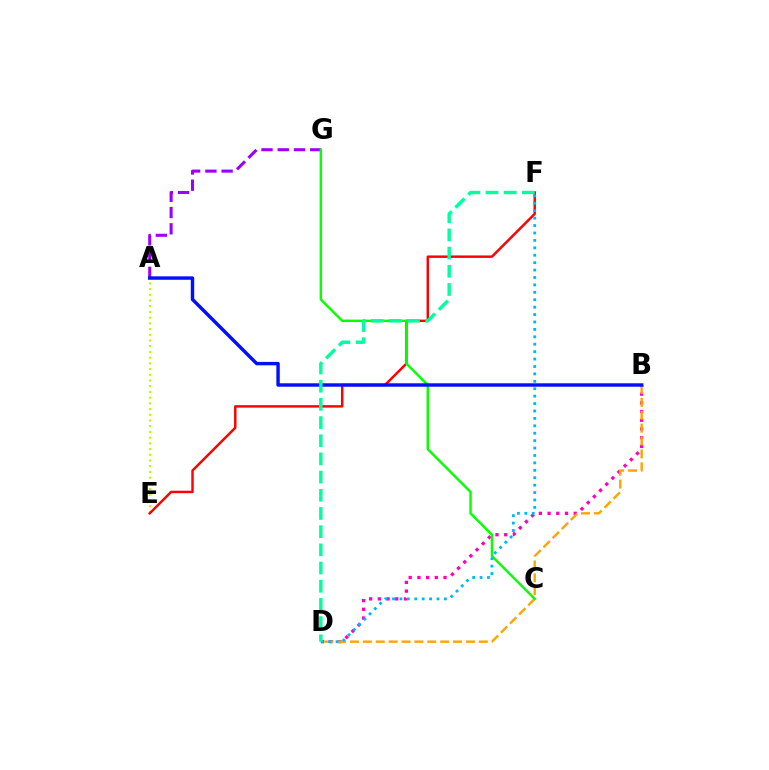{('A', 'E'): [{'color': '#b3ff00', 'line_style': 'dotted', 'thickness': 1.55}], ('B', 'D'): [{'color': '#ff00bd', 'line_style': 'dotted', 'thickness': 2.37}, {'color': '#ffa500', 'line_style': 'dashed', 'thickness': 1.75}], ('A', 'G'): [{'color': '#9b00ff', 'line_style': 'dashed', 'thickness': 2.21}], ('E', 'F'): [{'color': '#ff0000', 'line_style': 'solid', 'thickness': 1.77}], ('C', 'G'): [{'color': '#08ff00', 'line_style': 'solid', 'thickness': 1.76}], ('A', 'B'): [{'color': '#0010ff', 'line_style': 'solid', 'thickness': 2.46}], ('D', 'F'): [{'color': '#00b5ff', 'line_style': 'dotted', 'thickness': 2.01}, {'color': '#00ff9d', 'line_style': 'dashed', 'thickness': 2.47}]}